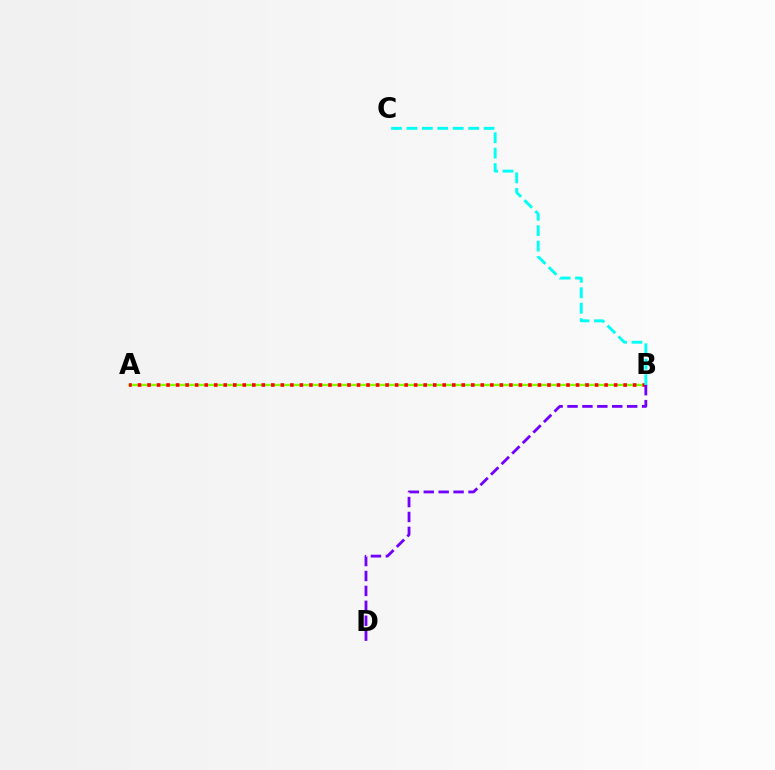{('A', 'B'): [{'color': '#84ff00', 'line_style': 'solid', 'thickness': 1.66}, {'color': '#ff0000', 'line_style': 'dotted', 'thickness': 2.59}], ('B', 'D'): [{'color': '#7200ff', 'line_style': 'dashed', 'thickness': 2.03}], ('B', 'C'): [{'color': '#00fff6', 'line_style': 'dashed', 'thickness': 2.1}]}